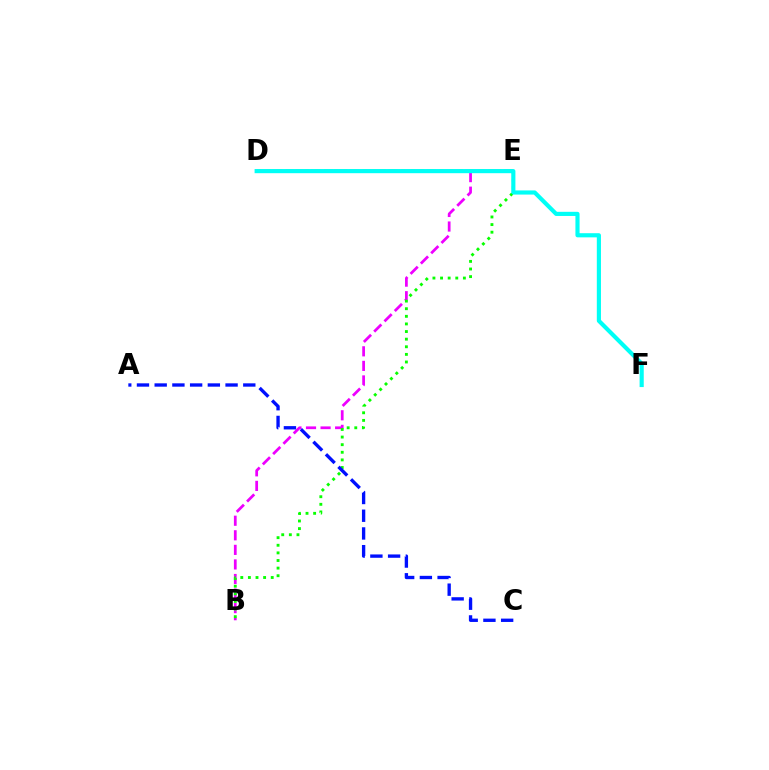{('D', 'E'): [{'color': '#ff0000', 'line_style': 'dashed', 'thickness': 1.75}, {'color': '#fcf500', 'line_style': 'dotted', 'thickness': 2.62}], ('B', 'E'): [{'color': '#ee00ff', 'line_style': 'dashed', 'thickness': 1.98}, {'color': '#08ff00', 'line_style': 'dotted', 'thickness': 2.07}], ('A', 'C'): [{'color': '#0010ff', 'line_style': 'dashed', 'thickness': 2.41}], ('D', 'F'): [{'color': '#00fff6', 'line_style': 'solid', 'thickness': 2.99}]}